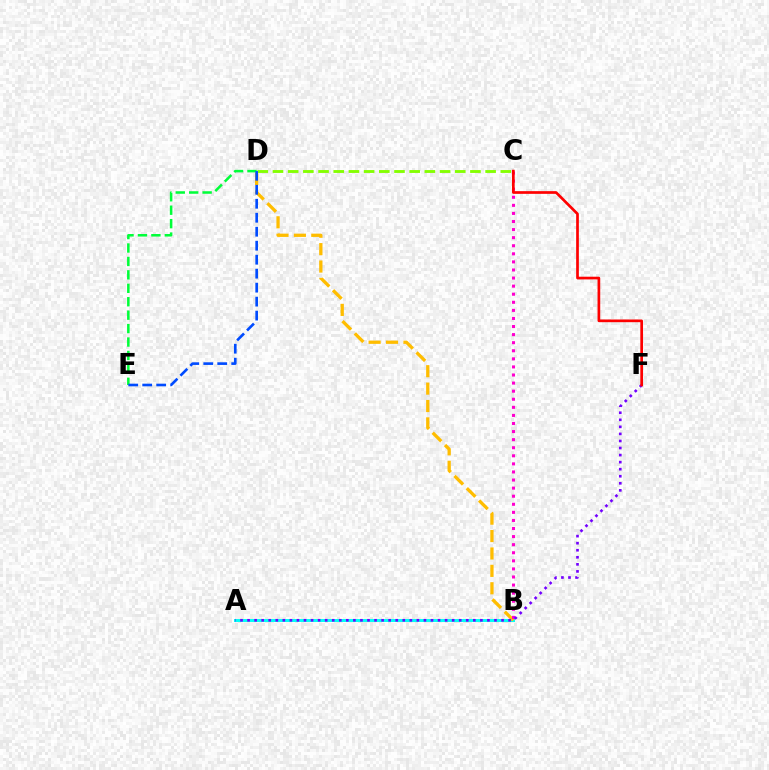{('C', 'D'): [{'color': '#84ff00', 'line_style': 'dashed', 'thickness': 2.06}], ('A', 'B'): [{'color': '#00fff6', 'line_style': 'solid', 'thickness': 2.13}], ('D', 'E'): [{'color': '#00ff39', 'line_style': 'dashed', 'thickness': 1.82}, {'color': '#004bff', 'line_style': 'dashed', 'thickness': 1.9}], ('B', 'D'): [{'color': '#ffbd00', 'line_style': 'dashed', 'thickness': 2.36}], ('B', 'C'): [{'color': '#ff00cf', 'line_style': 'dotted', 'thickness': 2.2}], ('A', 'F'): [{'color': '#7200ff', 'line_style': 'dotted', 'thickness': 1.92}], ('C', 'F'): [{'color': '#ff0000', 'line_style': 'solid', 'thickness': 1.94}]}